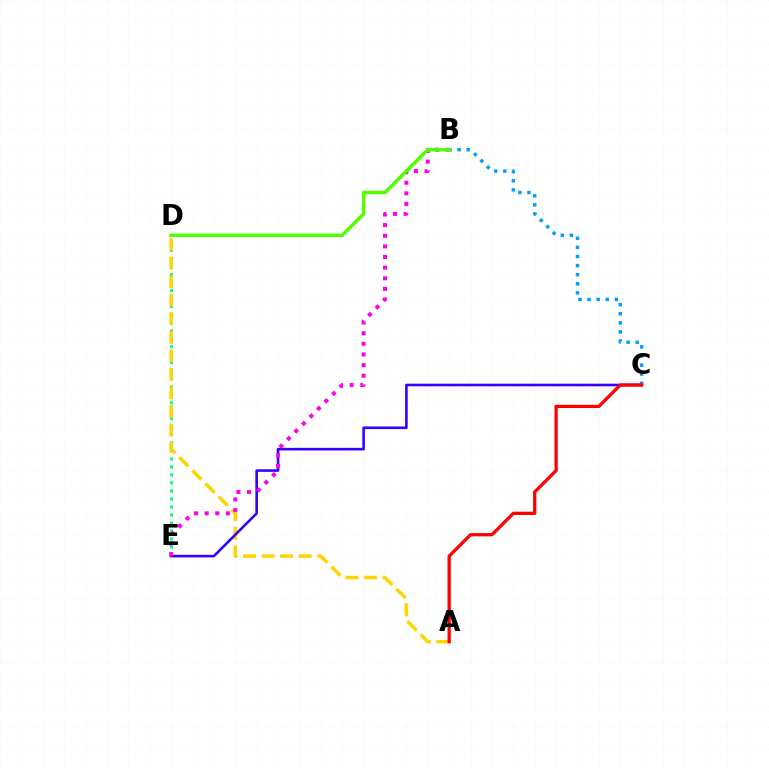{('D', 'E'): [{'color': '#00ff86', 'line_style': 'dotted', 'thickness': 2.18}], ('A', 'D'): [{'color': '#ffd500', 'line_style': 'dashed', 'thickness': 2.52}], ('C', 'E'): [{'color': '#3700ff', 'line_style': 'solid', 'thickness': 1.88}], ('B', 'E'): [{'color': '#ff00ed', 'line_style': 'dotted', 'thickness': 2.89}], ('B', 'C'): [{'color': '#009eff', 'line_style': 'dotted', 'thickness': 2.47}], ('B', 'D'): [{'color': '#4fff00', 'line_style': 'solid', 'thickness': 2.49}], ('A', 'C'): [{'color': '#ff0000', 'line_style': 'solid', 'thickness': 2.36}]}